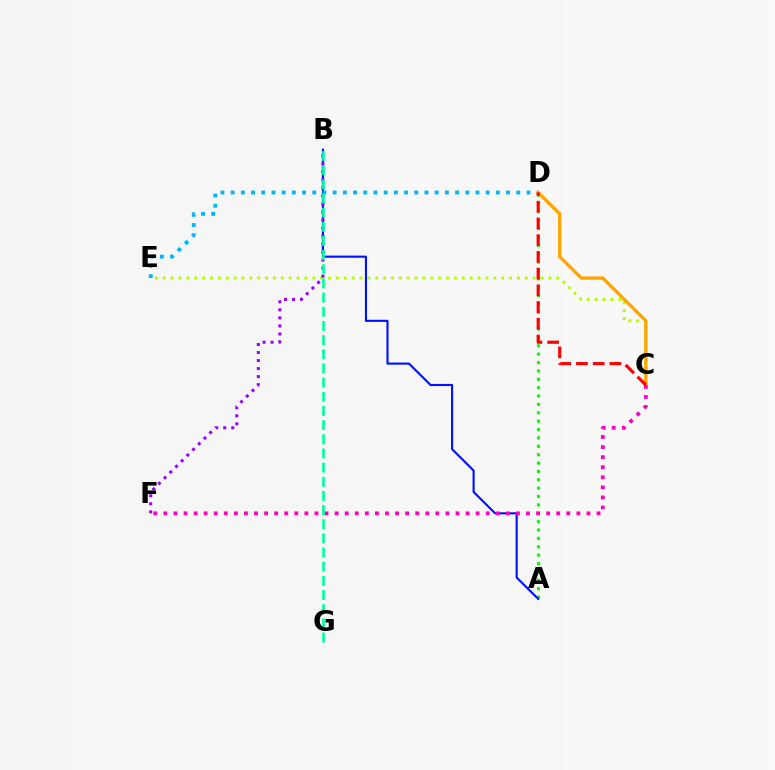{('A', 'D'): [{'color': '#08ff00', 'line_style': 'dotted', 'thickness': 2.28}], ('A', 'B'): [{'color': '#0010ff', 'line_style': 'solid', 'thickness': 1.52}], ('C', 'E'): [{'color': '#b3ff00', 'line_style': 'dotted', 'thickness': 2.14}], ('D', 'E'): [{'color': '#00b5ff', 'line_style': 'dotted', 'thickness': 2.77}], ('B', 'F'): [{'color': '#9b00ff', 'line_style': 'dotted', 'thickness': 2.18}], ('C', 'D'): [{'color': '#ffa500', 'line_style': 'solid', 'thickness': 2.41}, {'color': '#ff0000', 'line_style': 'dashed', 'thickness': 2.27}], ('C', 'F'): [{'color': '#ff00bd', 'line_style': 'dotted', 'thickness': 2.74}], ('B', 'G'): [{'color': '#00ff9d', 'line_style': 'dashed', 'thickness': 1.92}]}